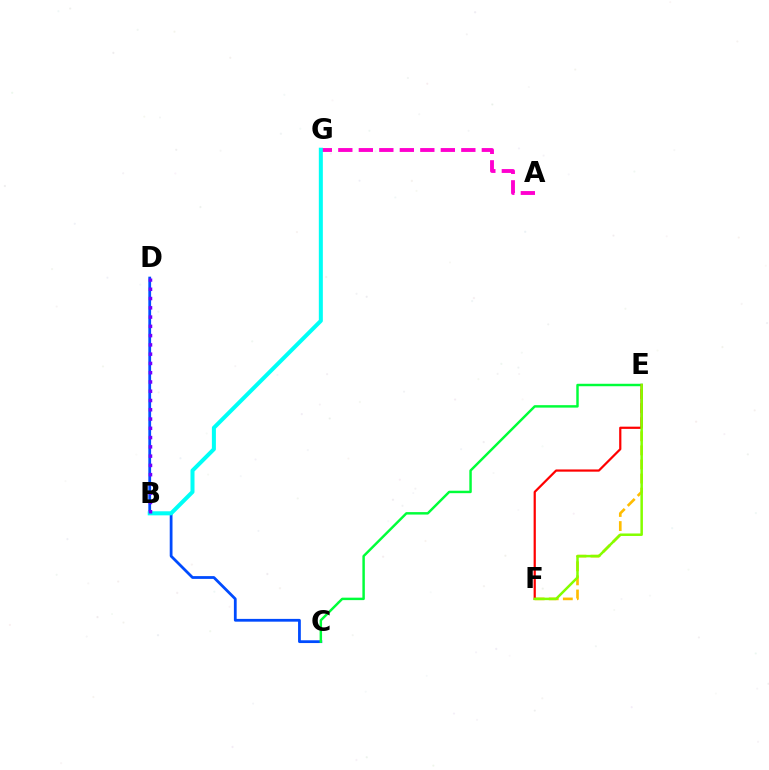{('A', 'G'): [{'color': '#ff00cf', 'line_style': 'dashed', 'thickness': 2.79}], ('C', 'D'): [{'color': '#004bff', 'line_style': 'solid', 'thickness': 2.0}], ('B', 'G'): [{'color': '#00fff6', 'line_style': 'solid', 'thickness': 2.89}], ('C', 'E'): [{'color': '#00ff39', 'line_style': 'solid', 'thickness': 1.77}], ('E', 'F'): [{'color': '#ffbd00', 'line_style': 'dashed', 'thickness': 1.91}, {'color': '#ff0000', 'line_style': 'solid', 'thickness': 1.6}, {'color': '#84ff00', 'line_style': 'solid', 'thickness': 1.8}], ('B', 'D'): [{'color': '#7200ff', 'line_style': 'dotted', 'thickness': 2.52}]}